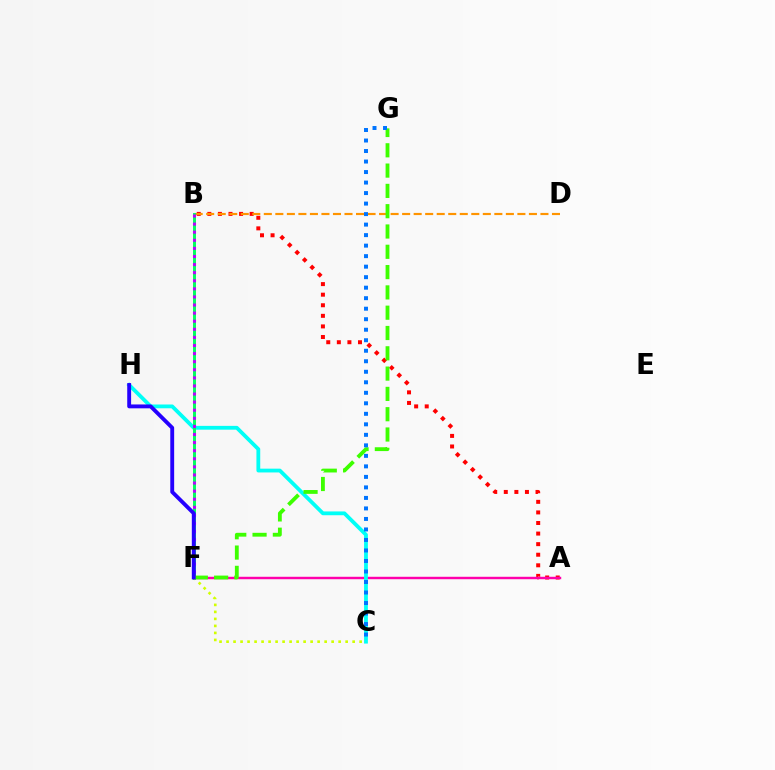{('A', 'B'): [{'color': '#ff0000', 'line_style': 'dotted', 'thickness': 2.87}], ('B', 'D'): [{'color': '#ff9400', 'line_style': 'dashed', 'thickness': 1.57}], ('A', 'F'): [{'color': '#ff00ac', 'line_style': 'solid', 'thickness': 1.75}], ('C', 'H'): [{'color': '#00fff6', 'line_style': 'solid', 'thickness': 2.73}], ('B', 'F'): [{'color': '#00ff5c', 'line_style': 'solid', 'thickness': 2.12}, {'color': '#b900ff', 'line_style': 'dotted', 'thickness': 2.2}], ('C', 'F'): [{'color': '#d1ff00', 'line_style': 'dotted', 'thickness': 1.9}], ('F', 'G'): [{'color': '#3dff00', 'line_style': 'dashed', 'thickness': 2.76}], ('C', 'G'): [{'color': '#0074ff', 'line_style': 'dotted', 'thickness': 2.86}], ('F', 'H'): [{'color': '#2500ff', 'line_style': 'solid', 'thickness': 2.79}]}